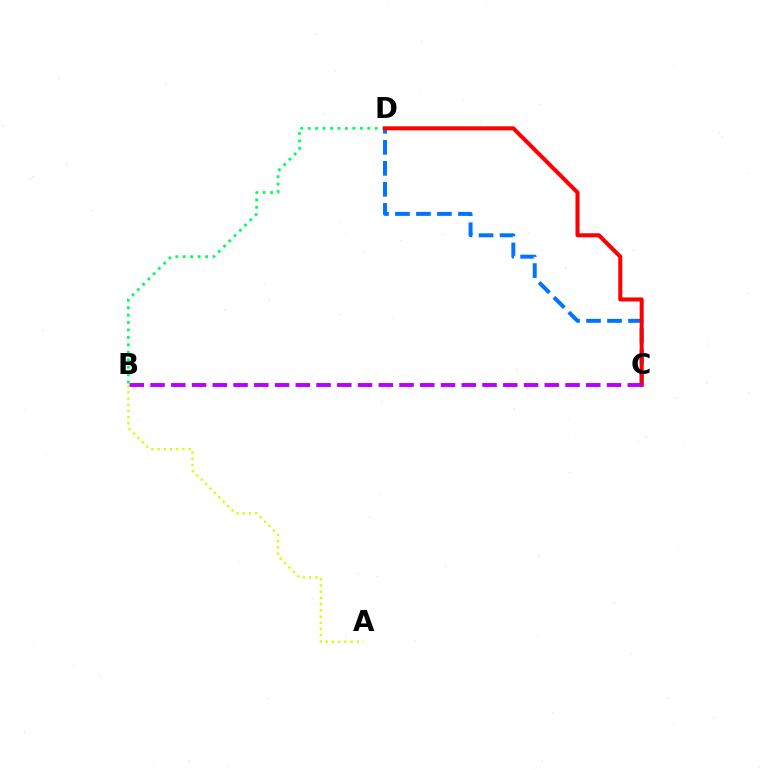{('C', 'D'): [{'color': '#0074ff', 'line_style': 'dashed', 'thickness': 2.85}, {'color': '#ff0000', 'line_style': 'solid', 'thickness': 2.9}], ('B', 'D'): [{'color': '#00ff5c', 'line_style': 'dotted', 'thickness': 2.02}], ('A', 'B'): [{'color': '#d1ff00', 'line_style': 'dotted', 'thickness': 1.69}], ('B', 'C'): [{'color': '#b900ff', 'line_style': 'dashed', 'thickness': 2.82}]}